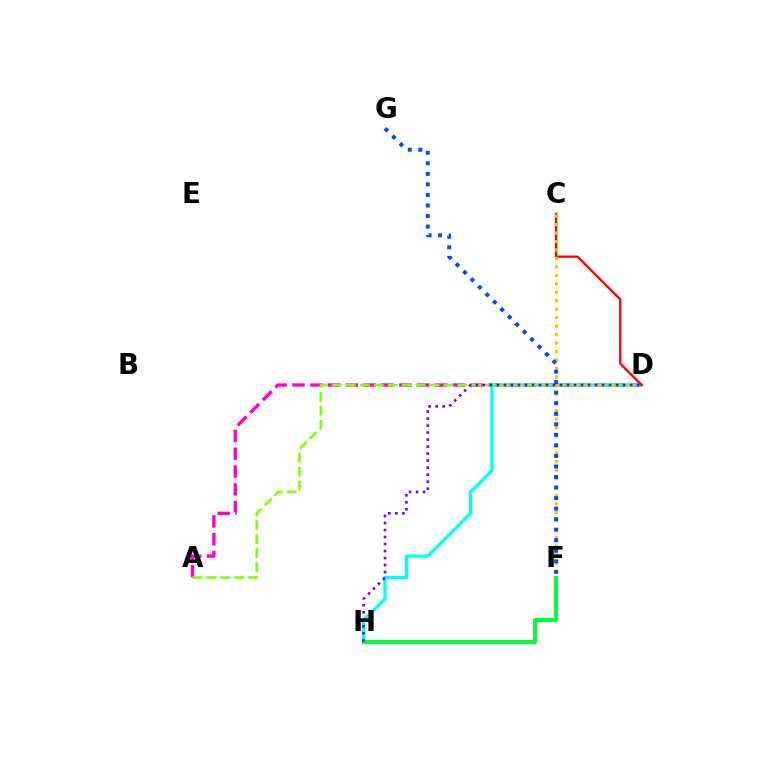{('A', 'D'): [{'color': '#ff00cf', 'line_style': 'dashed', 'thickness': 2.42}, {'color': '#84ff00', 'line_style': 'dashed', 'thickness': 1.9}], ('D', 'H'): [{'color': '#00fff6', 'line_style': 'solid', 'thickness': 2.36}, {'color': '#7200ff', 'line_style': 'dotted', 'thickness': 1.9}], ('C', 'D'): [{'color': '#ff0000', 'line_style': 'solid', 'thickness': 1.68}], ('F', 'H'): [{'color': '#00ff39', 'line_style': 'solid', 'thickness': 2.85}], ('C', 'F'): [{'color': '#ffbd00', 'line_style': 'dotted', 'thickness': 2.3}], ('F', 'G'): [{'color': '#004bff', 'line_style': 'dotted', 'thickness': 2.86}]}